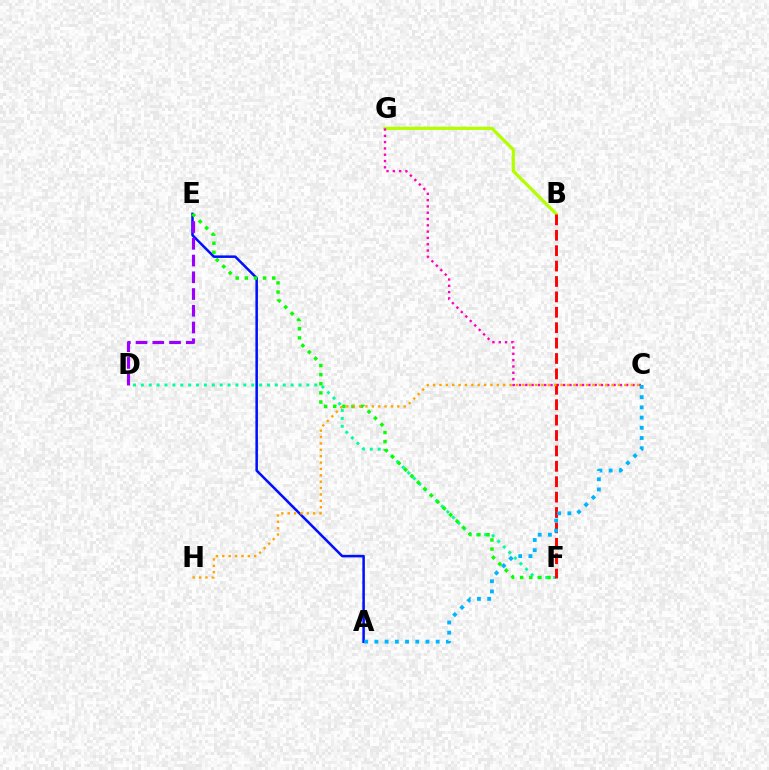{('A', 'E'): [{'color': '#0010ff', 'line_style': 'solid', 'thickness': 1.82}], ('B', 'G'): [{'color': '#b3ff00', 'line_style': 'solid', 'thickness': 2.33}], ('C', 'G'): [{'color': '#ff00bd', 'line_style': 'dotted', 'thickness': 1.71}], ('D', 'F'): [{'color': '#00ff9d', 'line_style': 'dotted', 'thickness': 2.14}], ('B', 'F'): [{'color': '#ff0000', 'line_style': 'dashed', 'thickness': 2.09}], ('D', 'E'): [{'color': '#9b00ff', 'line_style': 'dashed', 'thickness': 2.27}], ('E', 'F'): [{'color': '#08ff00', 'line_style': 'dotted', 'thickness': 2.48}], ('C', 'H'): [{'color': '#ffa500', 'line_style': 'dotted', 'thickness': 1.73}], ('A', 'C'): [{'color': '#00b5ff', 'line_style': 'dotted', 'thickness': 2.78}]}